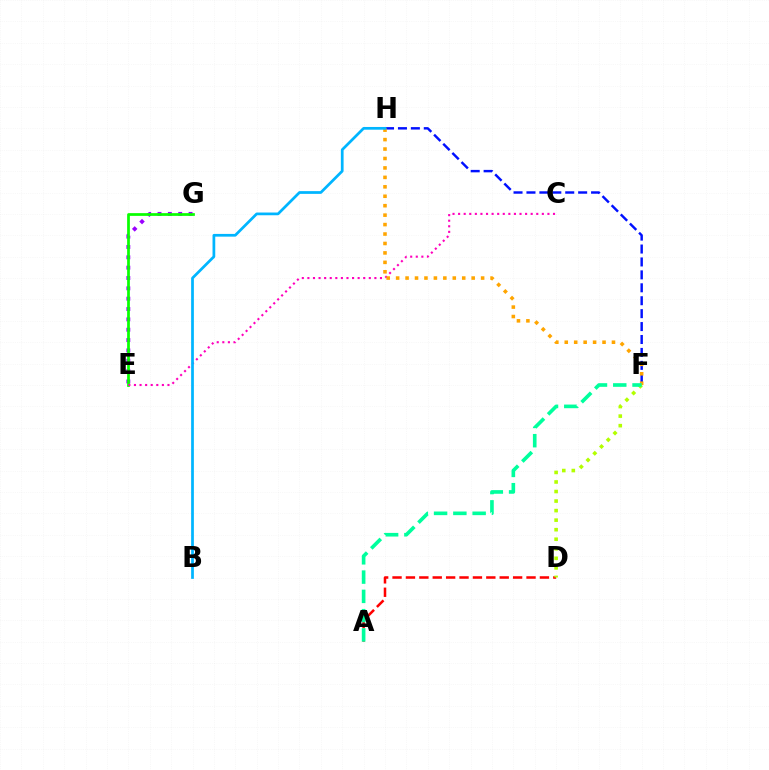{('F', 'H'): [{'color': '#0010ff', 'line_style': 'dashed', 'thickness': 1.76}, {'color': '#ffa500', 'line_style': 'dotted', 'thickness': 2.57}], ('E', 'G'): [{'color': '#9b00ff', 'line_style': 'dotted', 'thickness': 2.81}, {'color': '#08ff00', 'line_style': 'solid', 'thickness': 1.97}], ('A', 'D'): [{'color': '#ff0000', 'line_style': 'dashed', 'thickness': 1.82}], ('C', 'E'): [{'color': '#ff00bd', 'line_style': 'dotted', 'thickness': 1.52}], ('B', 'H'): [{'color': '#00b5ff', 'line_style': 'solid', 'thickness': 1.97}], ('D', 'F'): [{'color': '#b3ff00', 'line_style': 'dotted', 'thickness': 2.59}], ('A', 'F'): [{'color': '#00ff9d', 'line_style': 'dashed', 'thickness': 2.62}]}